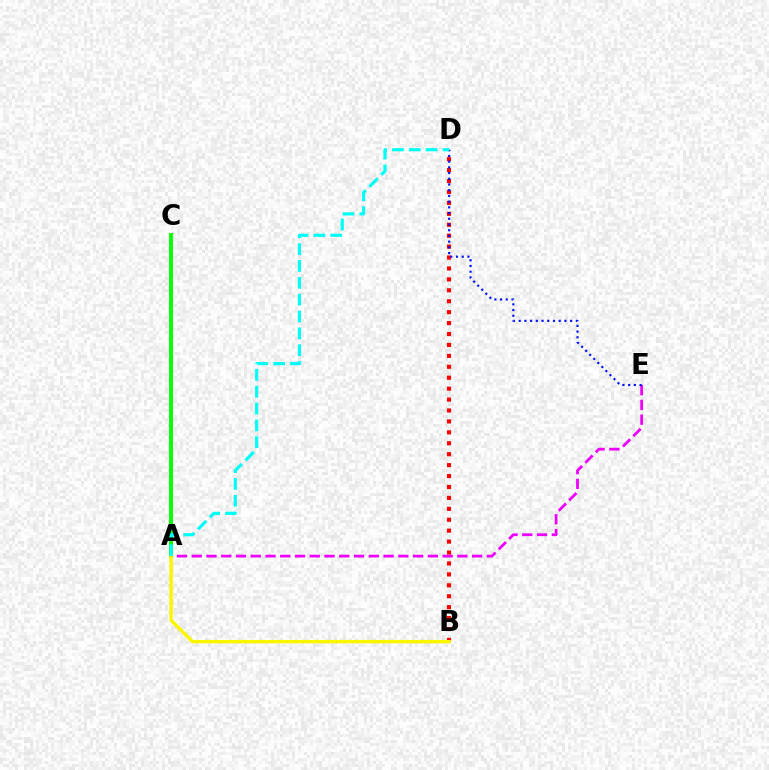{('A', 'E'): [{'color': '#ee00ff', 'line_style': 'dashed', 'thickness': 2.0}], ('A', 'C'): [{'color': '#08ff00', 'line_style': 'solid', 'thickness': 2.82}], ('B', 'D'): [{'color': '#ff0000', 'line_style': 'dotted', 'thickness': 2.97}], ('A', 'B'): [{'color': '#fcf500', 'line_style': 'solid', 'thickness': 2.46}], ('D', 'E'): [{'color': '#0010ff', 'line_style': 'dotted', 'thickness': 1.55}], ('A', 'D'): [{'color': '#00fff6', 'line_style': 'dashed', 'thickness': 2.29}]}